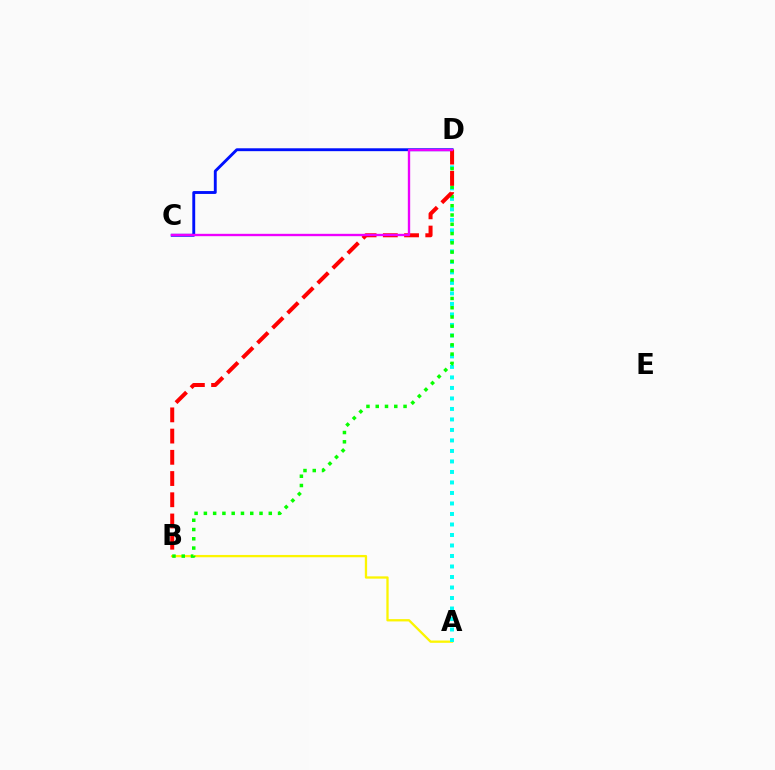{('A', 'B'): [{'color': '#fcf500', 'line_style': 'solid', 'thickness': 1.66}], ('C', 'D'): [{'color': '#0010ff', 'line_style': 'solid', 'thickness': 2.08}, {'color': '#ee00ff', 'line_style': 'solid', 'thickness': 1.69}], ('A', 'D'): [{'color': '#00fff6', 'line_style': 'dotted', 'thickness': 2.85}], ('B', 'D'): [{'color': '#08ff00', 'line_style': 'dotted', 'thickness': 2.52}, {'color': '#ff0000', 'line_style': 'dashed', 'thickness': 2.88}]}